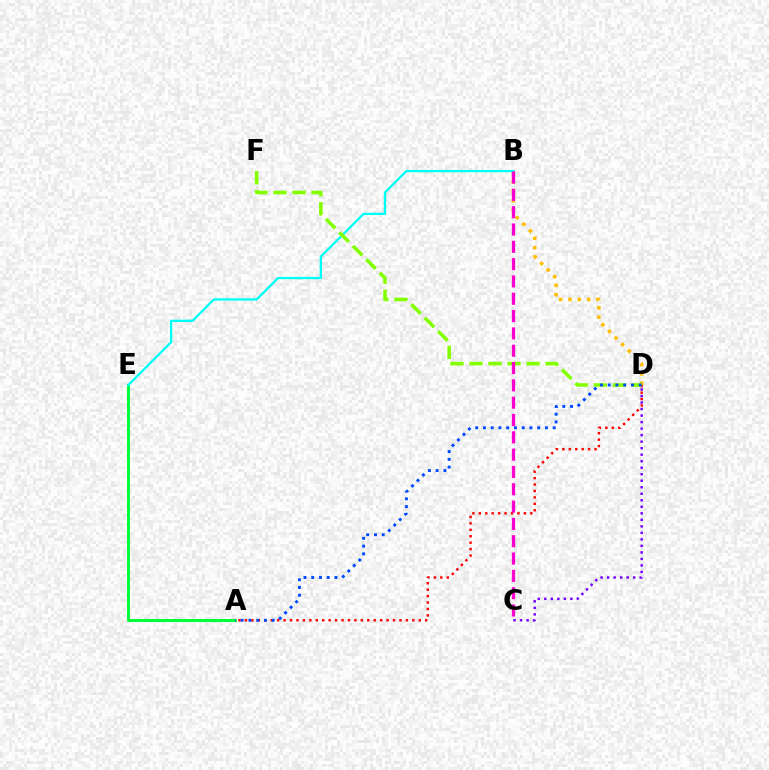{('B', 'D'): [{'color': '#ffbd00', 'line_style': 'dotted', 'thickness': 2.53}], ('A', 'E'): [{'color': '#00ff39', 'line_style': 'solid', 'thickness': 2.13}], ('A', 'D'): [{'color': '#ff0000', 'line_style': 'dotted', 'thickness': 1.75}, {'color': '#004bff', 'line_style': 'dotted', 'thickness': 2.11}], ('B', 'E'): [{'color': '#00fff6', 'line_style': 'solid', 'thickness': 1.66}], ('C', 'D'): [{'color': '#7200ff', 'line_style': 'dotted', 'thickness': 1.77}], ('D', 'F'): [{'color': '#84ff00', 'line_style': 'dashed', 'thickness': 2.59}], ('B', 'C'): [{'color': '#ff00cf', 'line_style': 'dashed', 'thickness': 2.35}]}